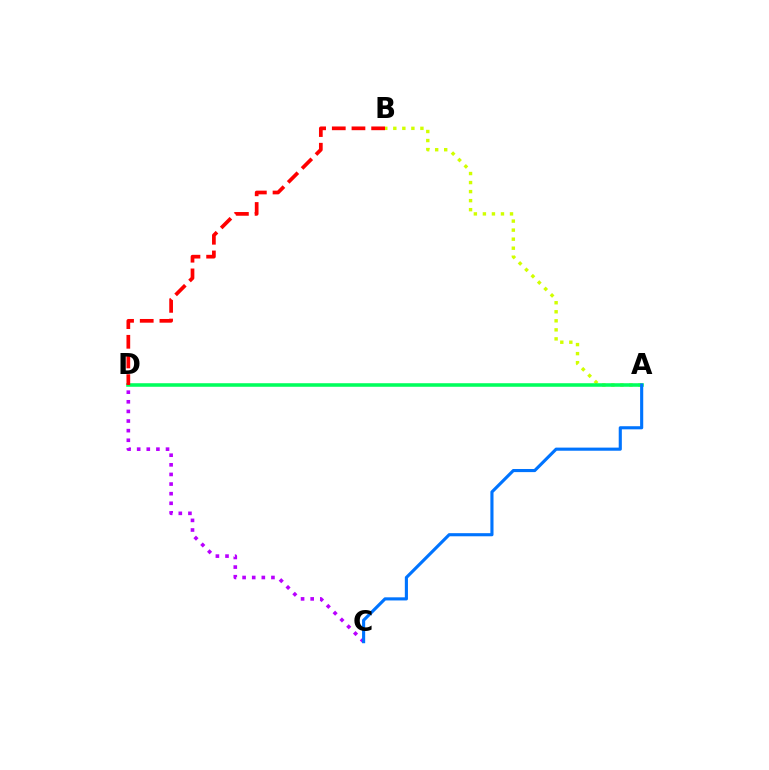{('A', 'B'): [{'color': '#d1ff00', 'line_style': 'dotted', 'thickness': 2.45}], ('A', 'D'): [{'color': '#00ff5c', 'line_style': 'solid', 'thickness': 2.56}], ('C', 'D'): [{'color': '#b900ff', 'line_style': 'dotted', 'thickness': 2.61}], ('A', 'C'): [{'color': '#0074ff', 'line_style': 'solid', 'thickness': 2.25}], ('B', 'D'): [{'color': '#ff0000', 'line_style': 'dashed', 'thickness': 2.67}]}